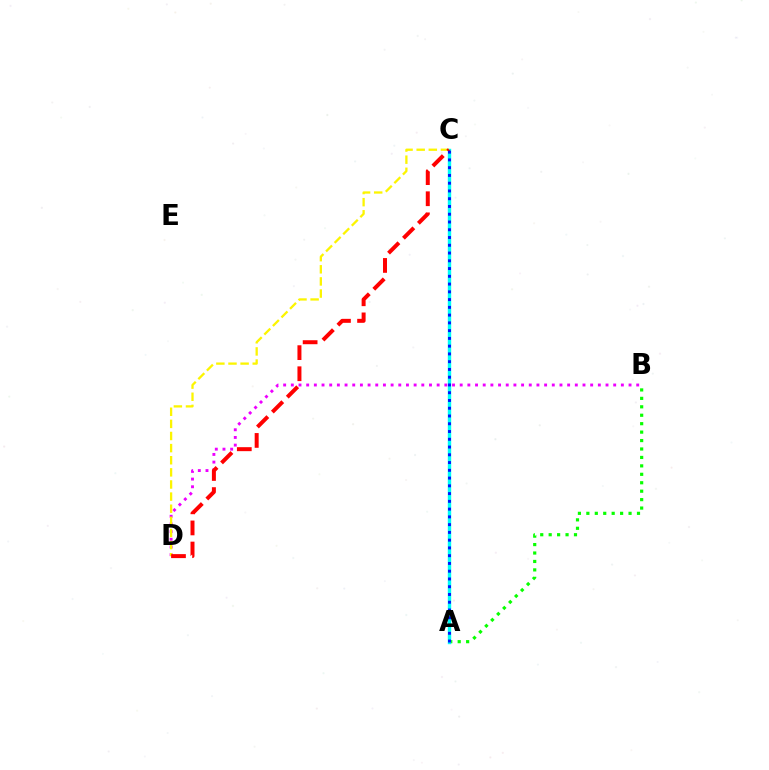{('A', 'B'): [{'color': '#08ff00', 'line_style': 'dotted', 'thickness': 2.29}], ('B', 'D'): [{'color': '#ee00ff', 'line_style': 'dotted', 'thickness': 2.09}], ('C', 'D'): [{'color': '#fcf500', 'line_style': 'dashed', 'thickness': 1.65}, {'color': '#ff0000', 'line_style': 'dashed', 'thickness': 2.87}], ('A', 'C'): [{'color': '#00fff6', 'line_style': 'solid', 'thickness': 2.46}, {'color': '#0010ff', 'line_style': 'dotted', 'thickness': 2.11}]}